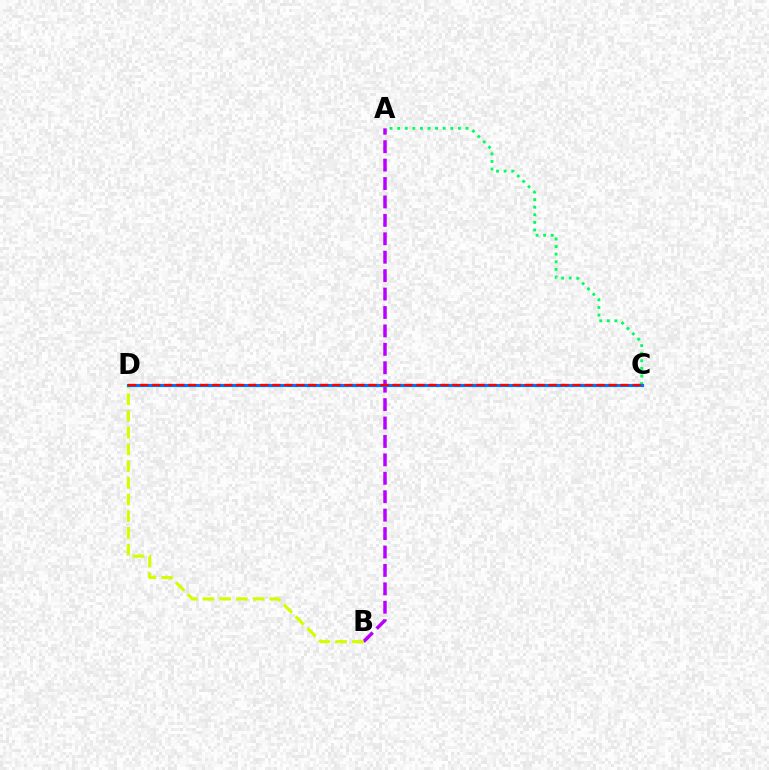{('A', 'B'): [{'color': '#b900ff', 'line_style': 'dashed', 'thickness': 2.5}], ('A', 'C'): [{'color': '#00ff5c', 'line_style': 'dotted', 'thickness': 2.06}], ('B', 'D'): [{'color': '#d1ff00', 'line_style': 'dashed', 'thickness': 2.27}], ('C', 'D'): [{'color': '#0074ff', 'line_style': 'solid', 'thickness': 2.25}, {'color': '#ff0000', 'line_style': 'dashed', 'thickness': 1.63}]}